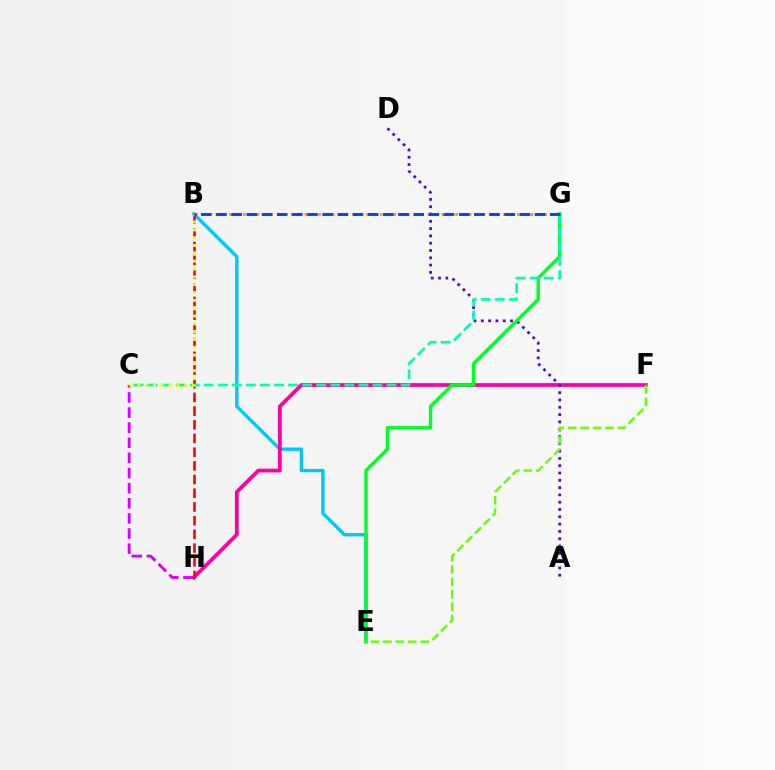{('B', 'E'): [{'color': '#00c7ff', 'line_style': 'solid', 'thickness': 2.43}], ('F', 'H'): [{'color': '#ff00a0', 'line_style': 'solid', 'thickness': 2.7}], ('A', 'D'): [{'color': '#4f00ff', 'line_style': 'dotted', 'thickness': 1.98}], ('B', 'G'): [{'color': '#ff8800', 'line_style': 'dotted', 'thickness': 1.86}, {'color': '#003fff', 'line_style': 'dashed', 'thickness': 2.06}], ('B', 'H'): [{'color': '#ff0000', 'line_style': 'dashed', 'thickness': 1.86}], ('E', 'G'): [{'color': '#00ff27', 'line_style': 'solid', 'thickness': 2.43}], ('C', 'G'): [{'color': '#00ffaf', 'line_style': 'dashed', 'thickness': 1.91}], ('C', 'H'): [{'color': '#d600ff', 'line_style': 'dashed', 'thickness': 2.05}], ('B', 'C'): [{'color': '#eeff00', 'line_style': 'dotted', 'thickness': 2.13}], ('E', 'F'): [{'color': '#66ff00', 'line_style': 'dashed', 'thickness': 1.69}]}